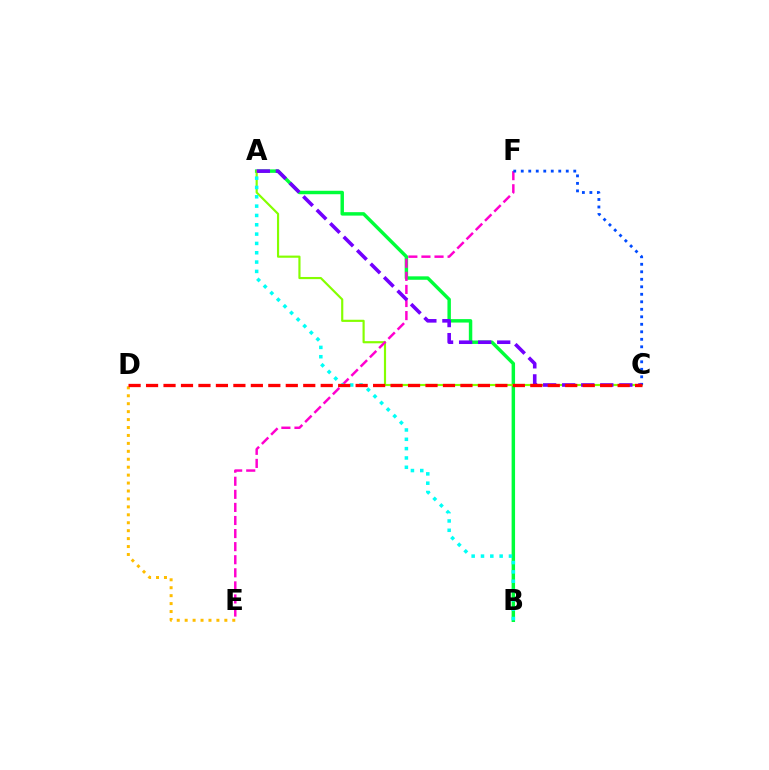{('A', 'B'): [{'color': '#00ff39', 'line_style': 'solid', 'thickness': 2.48}, {'color': '#00fff6', 'line_style': 'dotted', 'thickness': 2.53}], ('A', 'C'): [{'color': '#84ff00', 'line_style': 'solid', 'thickness': 1.56}, {'color': '#7200ff', 'line_style': 'dashed', 'thickness': 2.59}], ('E', 'F'): [{'color': '#ff00cf', 'line_style': 'dashed', 'thickness': 1.78}], ('D', 'E'): [{'color': '#ffbd00', 'line_style': 'dotted', 'thickness': 2.16}], ('C', 'F'): [{'color': '#004bff', 'line_style': 'dotted', 'thickness': 2.04}], ('C', 'D'): [{'color': '#ff0000', 'line_style': 'dashed', 'thickness': 2.37}]}